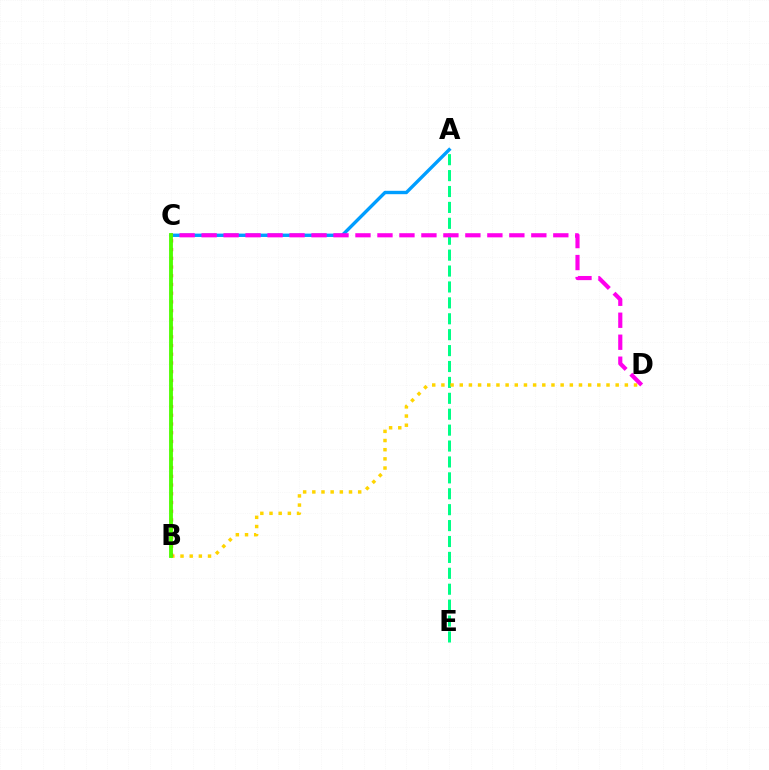{('A', 'C'): [{'color': '#009eff', 'line_style': 'solid', 'thickness': 2.43}], ('A', 'E'): [{'color': '#00ff86', 'line_style': 'dashed', 'thickness': 2.16}], ('B', 'D'): [{'color': '#ffd500', 'line_style': 'dotted', 'thickness': 2.49}], ('B', 'C'): [{'color': '#ff0000', 'line_style': 'dotted', 'thickness': 2.37}, {'color': '#3700ff', 'line_style': 'solid', 'thickness': 1.52}, {'color': '#4fff00', 'line_style': 'solid', 'thickness': 2.76}], ('C', 'D'): [{'color': '#ff00ed', 'line_style': 'dashed', 'thickness': 2.99}]}